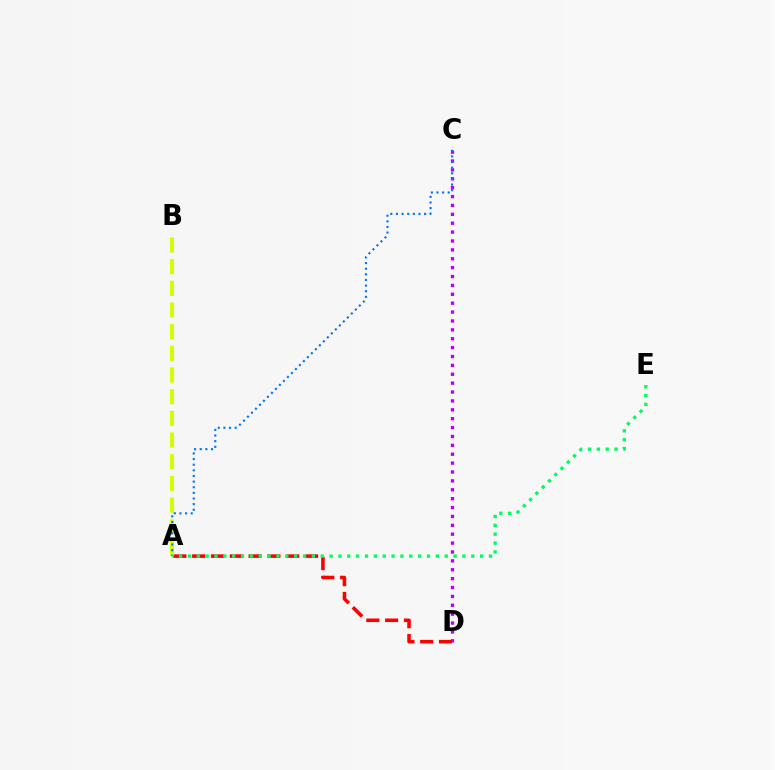{('C', 'D'): [{'color': '#b900ff', 'line_style': 'dotted', 'thickness': 2.41}], ('A', 'D'): [{'color': '#ff0000', 'line_style': 'dashed', 'thickness': 2.56}], ('A', 'B'): [{'color': '#d1ff00', 'line_style': 'dashed', 'thickness': 2.94}], ('A', 'C'): [{'color': '#0074ff', 'line_style': 'dotted', 'thickness': 1.53}], ('A', 'E'): [{'color': '#00ff5c', 'line_style': 'dotted', 'thickness': 2.41}]}